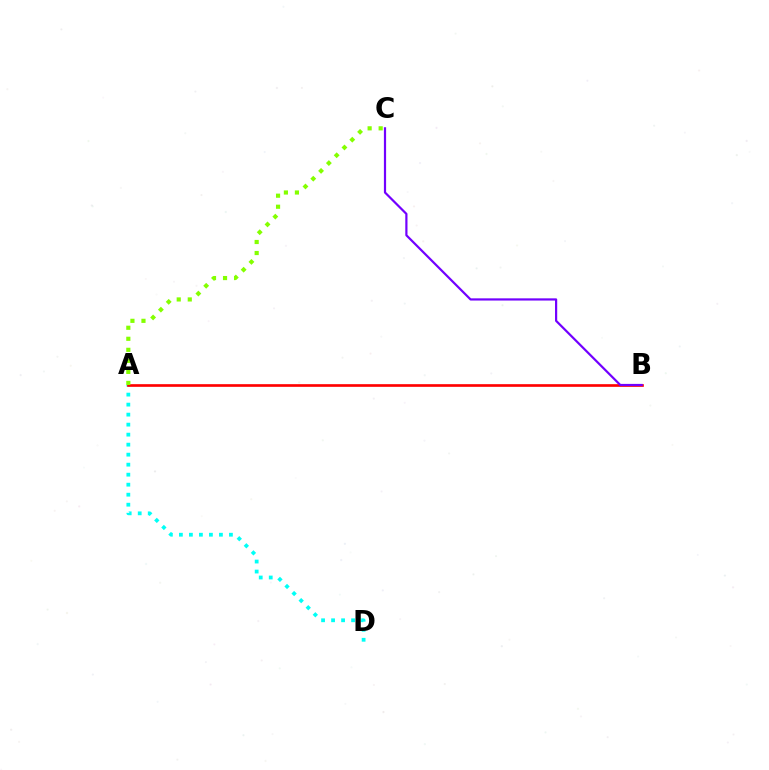{('A', 'D'): [{'color': '#00fff6', 'line_style': 'dotted', 'thickness': 2.72}], ('A', 'B'): [{'color': '#ff0000', 'line_style': 'solid', 'thickness': 1.92}], ('A', 'C'): [{'color': '#84ff00', 'line_style': 'dotted', 'thickness': 3.0}], ('B', 'C'): [{'color': '#7200ff', 'line_style': 'solid', 'thickness': 1.58}]}